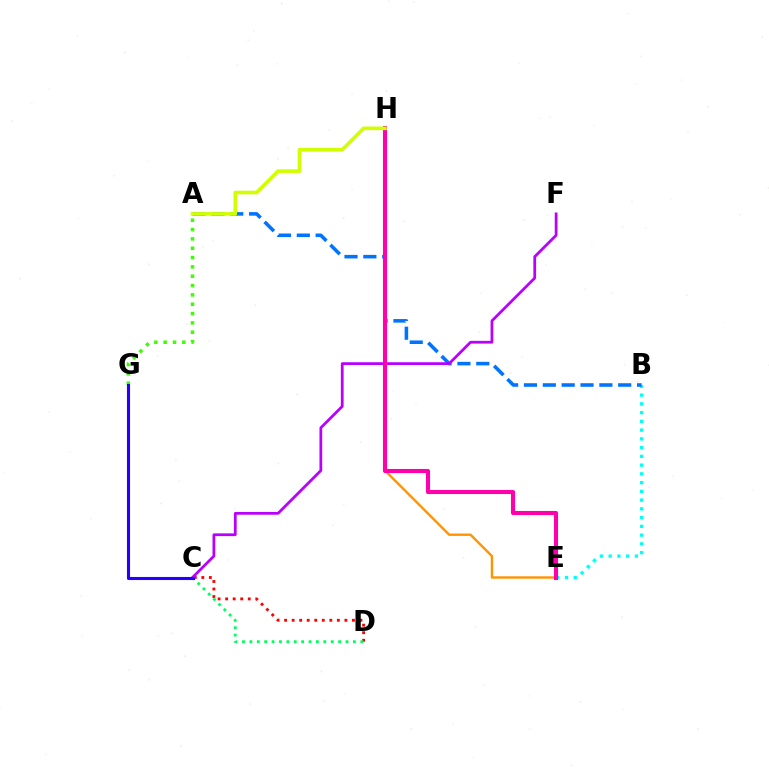{('B', 'E'): [{'color': '#00fff6', 'line_style': 'dotted', 'thickness': 2.38}], ('E', 'H'): [{'color': '#ff9400', 'line_style': 'solid', 'thickness': 1.72}, {'color': '#ff00ac', 'line_style': 'solid', 'thickness': 2.94}], ('C', 'D'): [{'color': '#ff0000', 'line_style': 'dotted', 'thickness': 2.05}, {'color': '#00ff5c', 'line_style': 'dotted', 'thickness': 2.01}], ('A', 'B'): [{'color': '#0074ff', 'line_style': 'dashed', 'thickness': 2.56}], ('A', 'G'): [{'color': '#3dff00', 'line_style': 'dotted', 'thickness': 2.54}], ('C', 'F'): [{'color': '#b900ff', 'line_style': 'solid', 'thickness': 1.99}], ('A', 'H'): [{'color': '#d1ff00', 'line_style': 'solid', 'thickness': 2.61}], ('C', 'G'): [{'color': '#2500ff', 'line_style': 'solid', 'thickness': 2.21}]}